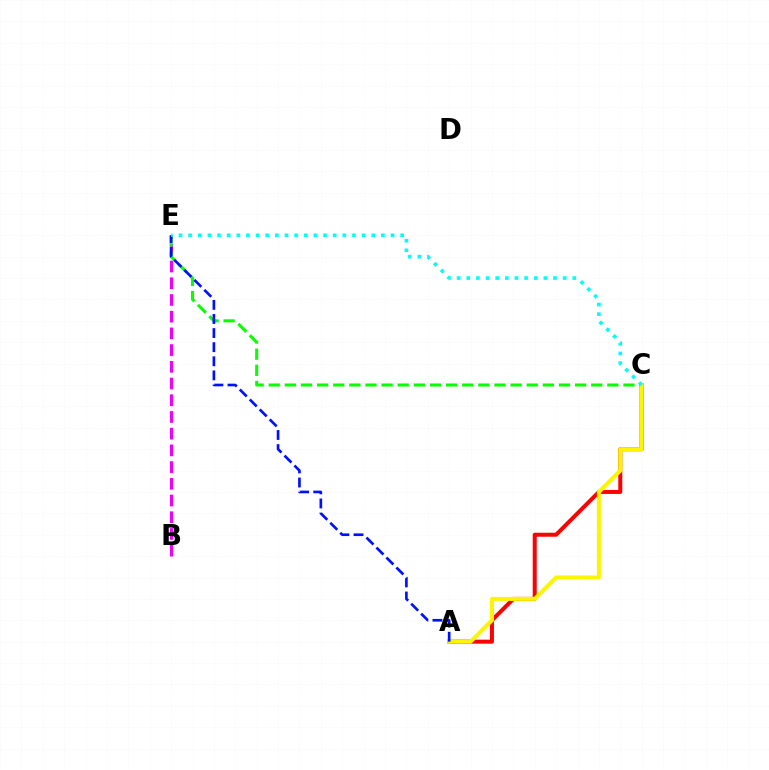{('B', 'E'): [{'color': '#ee00ff', 'line_style': 'dashed', 'thickness': 2.27}], ('C', 'E'): [{'color': '#08ff00', 'line_style': 'dashed', 'thickness': 2.19}, {'color': '#00fff6', 'line_style': 'dotted', 'thickness': 2.62}], ('A', 'C'): [{'color': '#ff0000', 'line_style': 'solid', 'thickness': 2.88}, {'color': '#fcf500', 'line_style': 'solid', 'thickness': 2.9}], ('A', 'E'): [{'color': '#0010ff', 'line_style': 'dashed', 'thickness': 1.92}]}